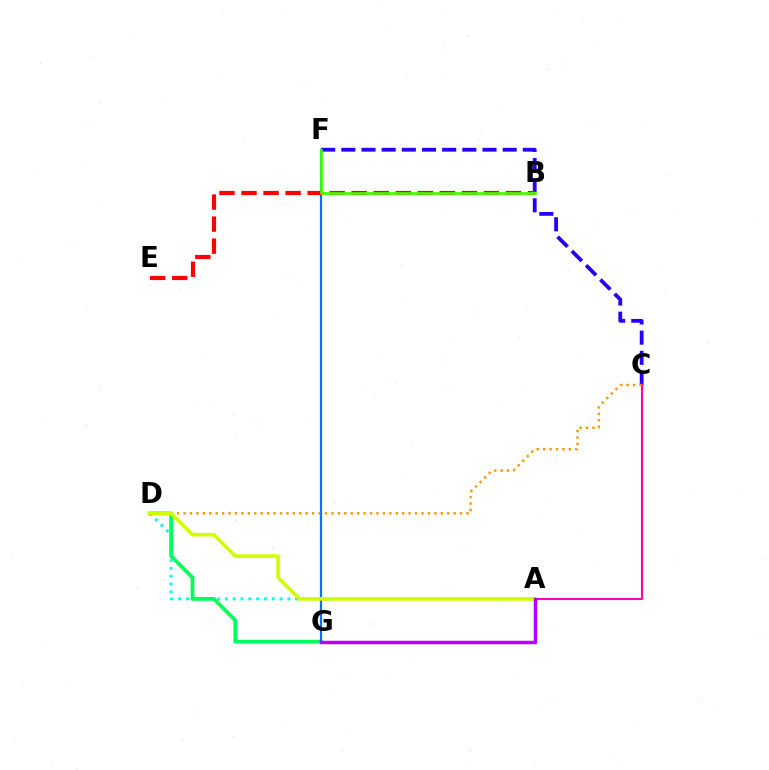{('C', 'F'): [{'color': '#2500ff', 'line_style': 'dashed', 'thickness': 2.74}], ('A', 'C'): [{'color': '#ff00ac', 'line_style': 'solid', 'thickness': 1.5}], ('C', 'D'): [{'color': '#ff9400', 'line_style': 'dotted', 'thickness': 1.75}], ('A', 'D'): [{'color': '#00fff6', 'line_style': 'dotted', 'thickness': 2.12}, {'color': '#d1ff00', 'line_style': 'solid', 'thickness': 2.62}], ('D', 'G'): [{'color': '#00ff5c', 'line_style': 'solid', 'thickness': 2.69}], ('F', 'G'): [{'color': '#0074ff', 'line_style': 'solid', 'thickness': 1.59}], ('B', 'E'): [{'color': '#ff0000', 'line_style': 'dashed', 'thickness': 2.99}], ('A', 'G'): [{'color': '#b900ff', 'line_style': 'solid', 'thickness': 2.51}], ('B', 'F'): [{'color': '#3dff00', 'line_style': 'solid', 'thickness': 1.96}]}